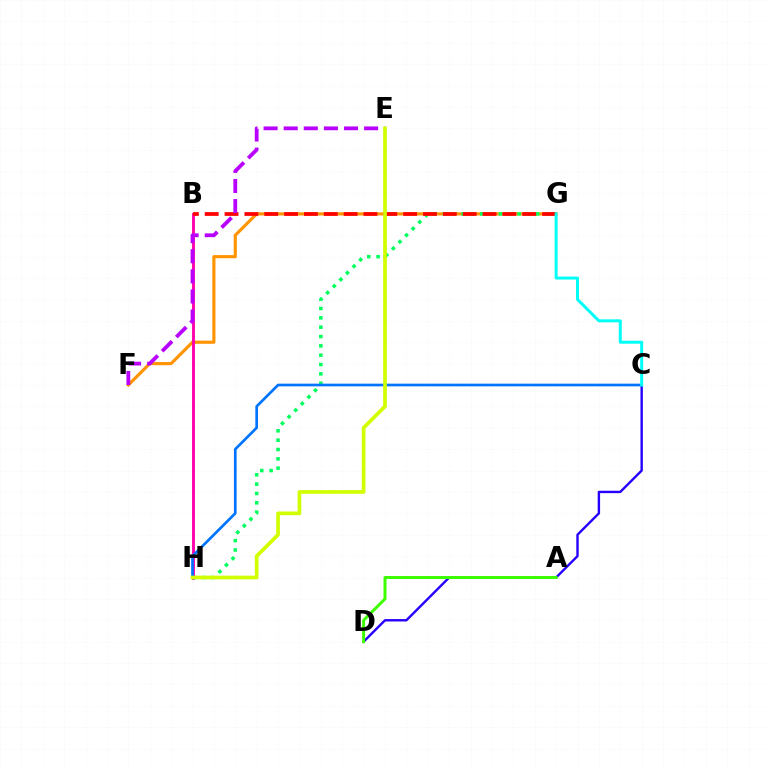{('F', 'G'): [{'color': '#ff9400', 'line_style': 'solid', 'thickness': 2.27}], ('B', 'H'): [{'color': '#ff00ac', 'line_style': 'solid', 'thickness': 2.07}], ('C', 'D'): [{'color': '#2500ff', 'line_style': 'solid', 'thickness': 1.72}], ('G', 'H'): [{'color': '#00ff5c', 'line_style': 'dotted', 'thickness': 2.54}], ('B', 'G'): [{'color': '#ff0000', 'line_style': 'dashed', 'thickness': 2.7}], ('C', 'H'): [{'color': '#0074ff', 'line_style': 'solid', 'thickness': 1.94}], ('C', 'G'): [{'color': '#00fff6', 'line_style': 'solid', 'thickness': 2.14}], ('A', 'D'): [{'color': '#3dff00', 'line_style': 'solid', 'thickness': 2.14}], ('E', 'F'): [{'color': '#b900ff', 'line_style': 'dashed', 'thickness': 2.73}], ('E', 'H'): [{'color': '#d1ff00', 'line_style': 'solid', 'thickness': 2.66}]}